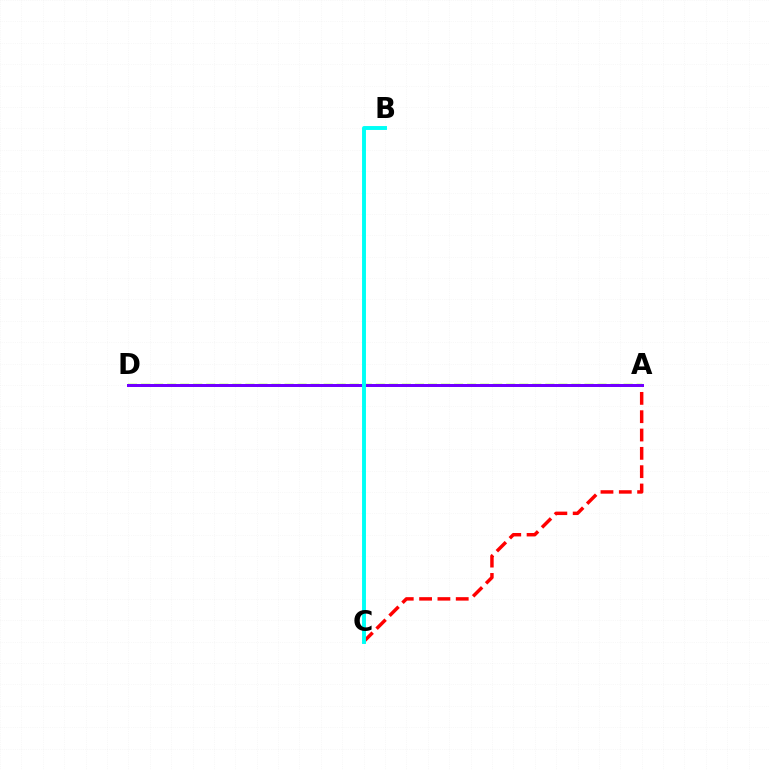{('A', 'C'): [{'color': '#ff0000', 'line_style': 'dashed', 'thickness': 2.49}], ('A', 'D'): [{'color': '#84ff00', 'line_style': 'dashed', 'thickness': 1.77}, {'color': '#7200ff', 'line_style': 'solid', 'thickness': 2.16}], ('B', 'C'): [{'color': '#00fff6', 'line_style': 'solid', 'thickness': 2.82}]}